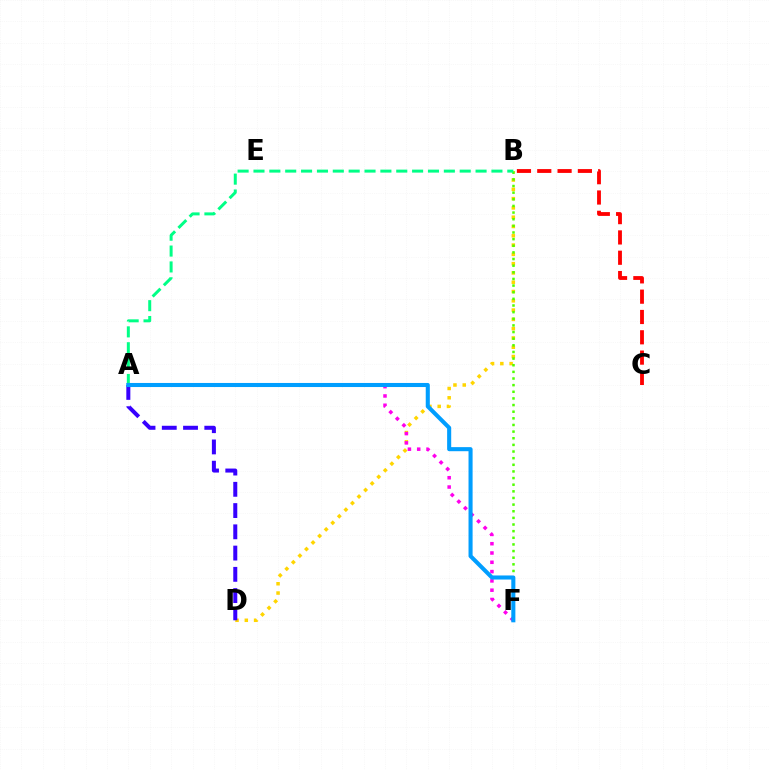{('B', 'C'): [{'color': '#ff0000', 'line_style': 'dashed', 'thickness': 2.76}], ('B', 'D'): [{'color': '#ffd500', 'line_style': 'dotted', 'thickness': 2.52}], ('B', 'F'): [{'color': '#4fff00', 'line_style': 'dotted', 'thickness': 1.8}], ('A', 'F'): [{'color': '#ff00ed', 'line_style': 'dotted', 'thickness': 2.53}, {'color': '#009eff', 'line_style': 'solid', 'thickness': 2.93}], ('A', 'B'): [{'color': '#00ff86', 'line_style': 'dashed', 'thickness': 2.16}], ('A', 'D'): [{'color': '#3700ff', 'line_style': 'dashed', 'thickness': 2.89}]}